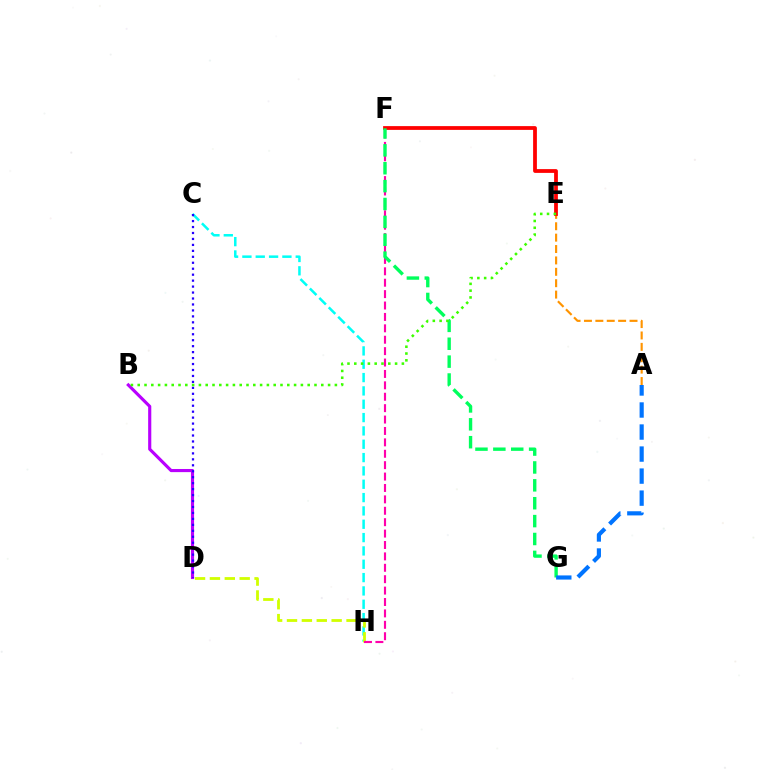{('C', 'H'): [{'color': '#00fff6', 'line_style': 'dashed', 'thickness': 1.81}], ('A', 'E'): [{'color': '#ff9400', 'line_style': 'dashed', 'thickness': 1.55}], ('D', 'H'): [{'color': '#d1ff00', 'line_style': 'dashed', 'thickness': 2.02}], ('E', 'F'): [{'color': '#ff0000', 'line_style': 'solid', 'thickness': 2.71}], ('F', 'H'): [{'color': '#ff00ac', 'line_style': 'dashed', 'thickness': 1.55}], ('F', 'G'): [{'color': '#00ff5c', 'line_style': 'dashed', 'thickness': 2.43}], ('B', 'D'): [{'color': '#b900ff', 'line_style': 'solid', 'thickness': 2.26}], ('C', 'D'): [{'color': '#2500ff', 'line_style': 'dotted', 'thickness': 1.62}], ('A', 'G'): [{'color': '#0074ff', 'line_style': 'dashed', 'thickness': 2.99}], ('B', 'E'): [{'color': '#3dff00', 'line_style': 'dotted', 'thickness': 1.85}]}